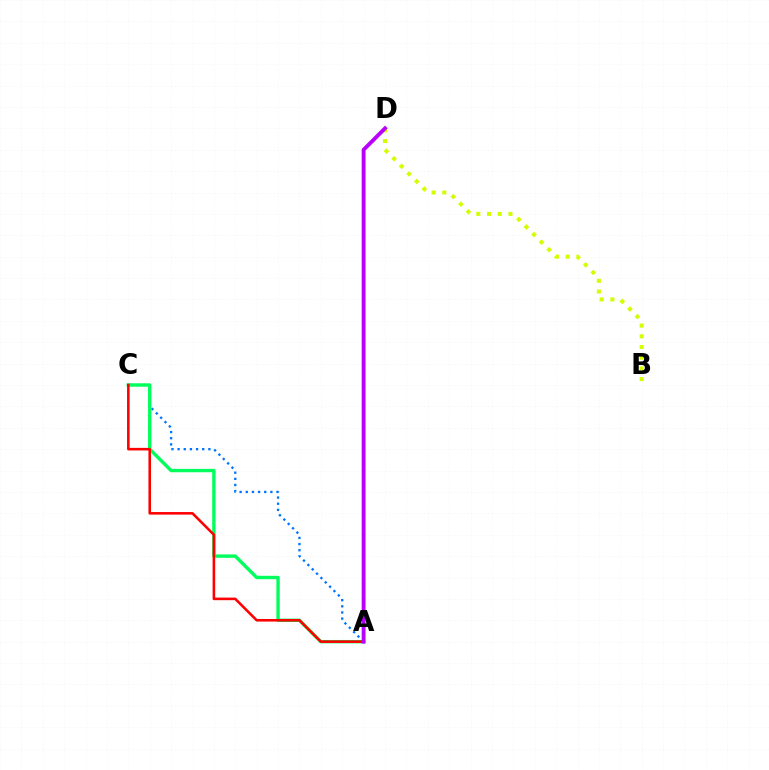{('A', 'C'): [{'color': '#0074ff', 'line_style': 'dotted', 'thickness': 1.67}, {'color': '#00ff5c', 'line_style': 'solid', 'thickness': 2.43}, {'color': '#ff0000', 'line_style': 'solid', 'thickness': 1.86}], ('B', 'D'): [{'color': '#d1ff00', 'line_style': 'dotted', 'thickness': 2.91}], ('A', 'D'): [{'color': '#b900ff', 'line_style': 'solid', 'thickness': 2.78}]}